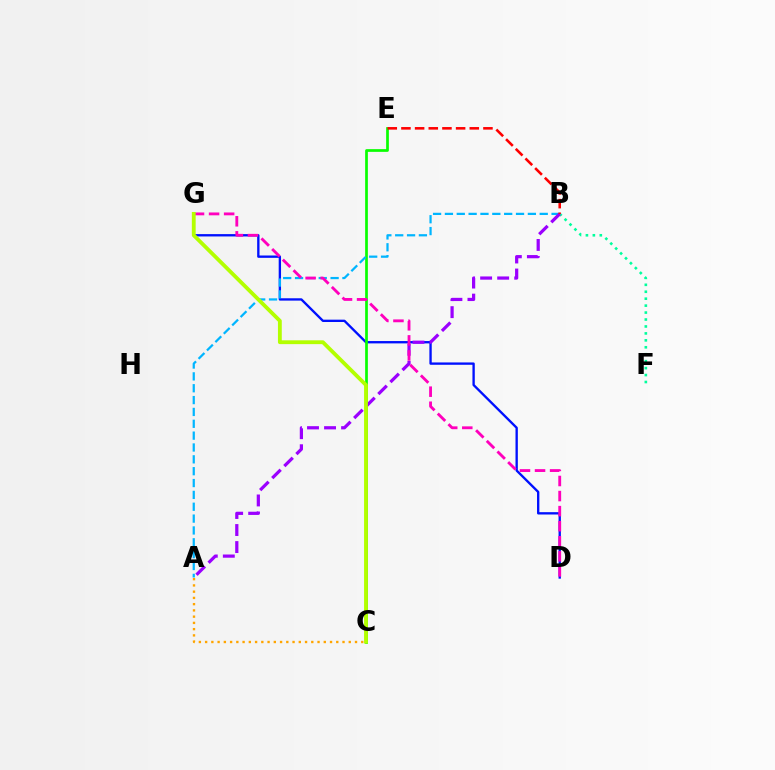{('D', 'G'): [{'color': '#0010ff', 'line_style': 'solid', 'thickness': 1.68}, {'color': '#ff00bd', 'line_style': 'dashed', 'thickness': 2.05}], ('B', 'F'): [{'color': '#00ff9d', 'line_style': 'dotted', 'thickness': 1.89}], ('C', 'E'): [{'color': '#08ff00', 'line_style': 'solid', 'thickness': 1.95}], ('A', 'B'): [{'color': '#00b5ff', 'line_style': 'dashed', 'thickness': 1.61}, {'color': '#9b00ff', 'line_style': 'dashed', 'thickness': 2.31}], ('A', 'C'): [{'color': '#ffa500', 'line_style': 'dotted', 'thickness': 1.7}], ('C', 'G'): [{'color': '#b3ff00', 'line_style': 'solid', 'thickness': 2.75}], ('B', 'E'): [{'color': '#ff0000', 'line_style': 'dashed', 'thickness': 1.86}]}